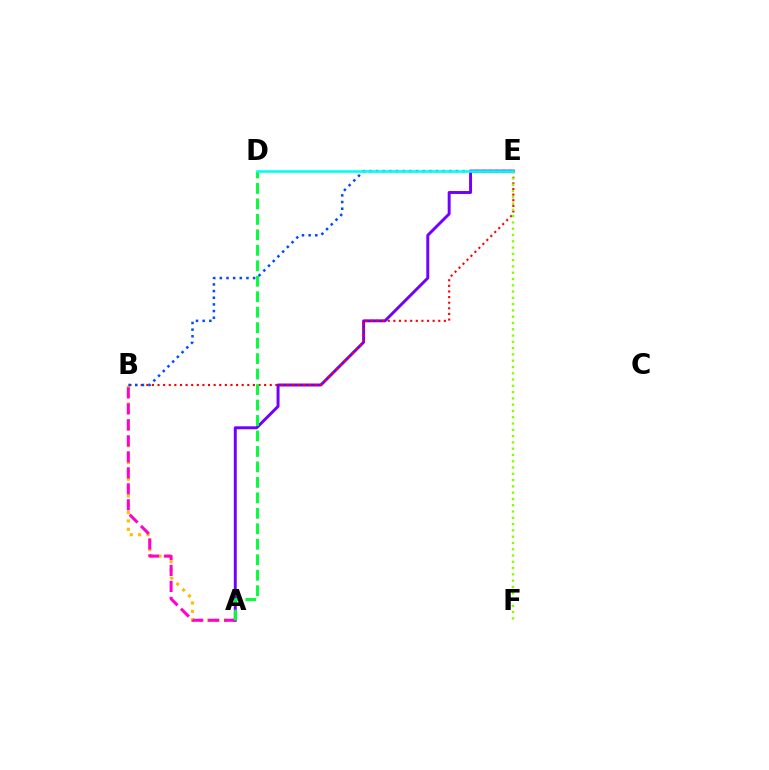{('A', 'B'): [{'color': '#ffbd00', 'line_style': 'dotted', 'thickness': 2.27}, {'color': '#ff00cf', 'line_style': 'dashed', 'thickness': 2.17}], ('A', 'E'): [{'color': '#7200ff', 'line_style': 'solid', 'thickness': 2.12}], ('B', 'E'): [{'color': '#ff0000', 'line_style': 'dotted', 'thickness': 1.52}, {'color': '#004bff', 'line_style': 'dotted', 'thickness': 1.81}], ('E', 'F'): [{'color': '#84ff00', 'line_style': 'dotted', 'thickness': 1.71}], ('A', 'D'): [{'color': '#00ff39', 'line_style': 'dashed', 'thickness': 2.1}], ('D', 'E'): [{'color': '#00fff6', 'line_style': 'solid', 'thickness': 1.87}]}